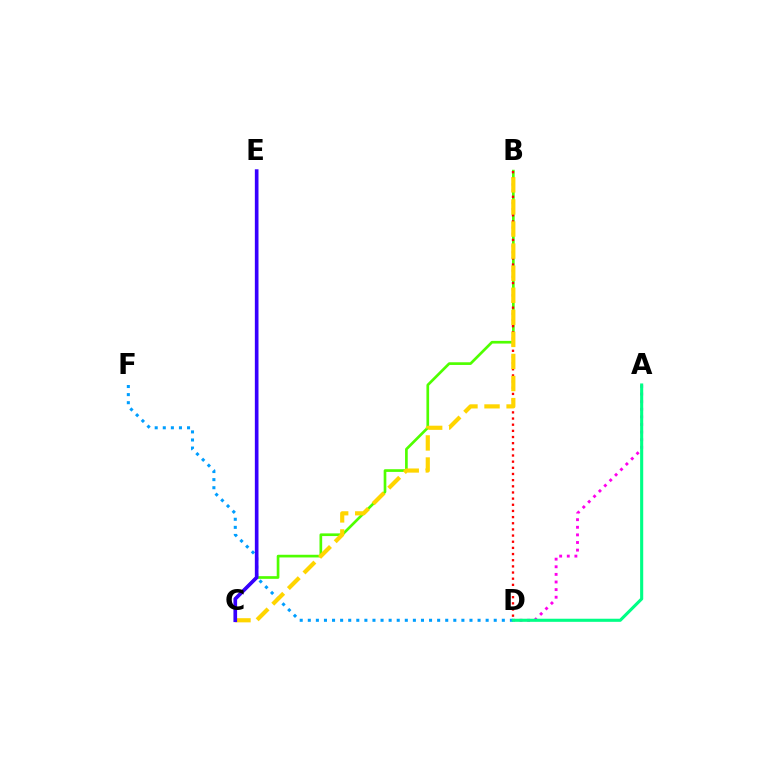{('B', 'C'): [{'color': '#4fff00', 'line_style': 'solid', 'thickness': 1.93}, {'color': '#ffd500', 'line_style': 'dashed', 'thickness': 3.0}], ('B', 'D'): [{'color': '#ff0000', 'line_style': 'dotted', 'thickness': 1.67}], ('D', 'F'): [{'color': '#009eff', 'line_style': 'dotted', 'thickness': 2.2}], ('C', 'E'): [{'color': '#3700ff', 'line_style': 'solid', 'thickness': 2.63}], ('A', 'D'): [{'color': '#ff00ed', 'line_style': 'dotted', 'thickness': 2.07}, {'color': '#00ff86', 'line_style': 'solid', 'thickness': 2.23}]}